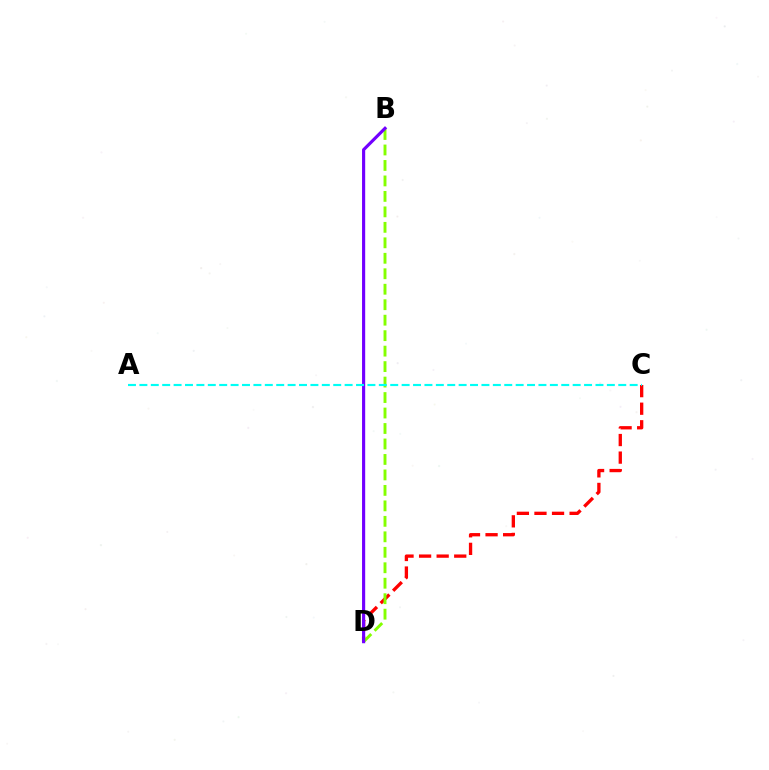{('C', 'D'): [{'color': '#ff0000', 'line_style': 'dashed', 'thickness': 2.39}], ('B', 'D'): [{'color': '#84ff00', 'line_style': 'dashed', 'thickness': 2.1}, {'color': '#7200ff', 'line_style': 'solid', 'thickness': 2.26}], ('A', 'C'): [{'color': '#00fff6', 'line_style': 'dashed', 'thickness': 1.55}]}